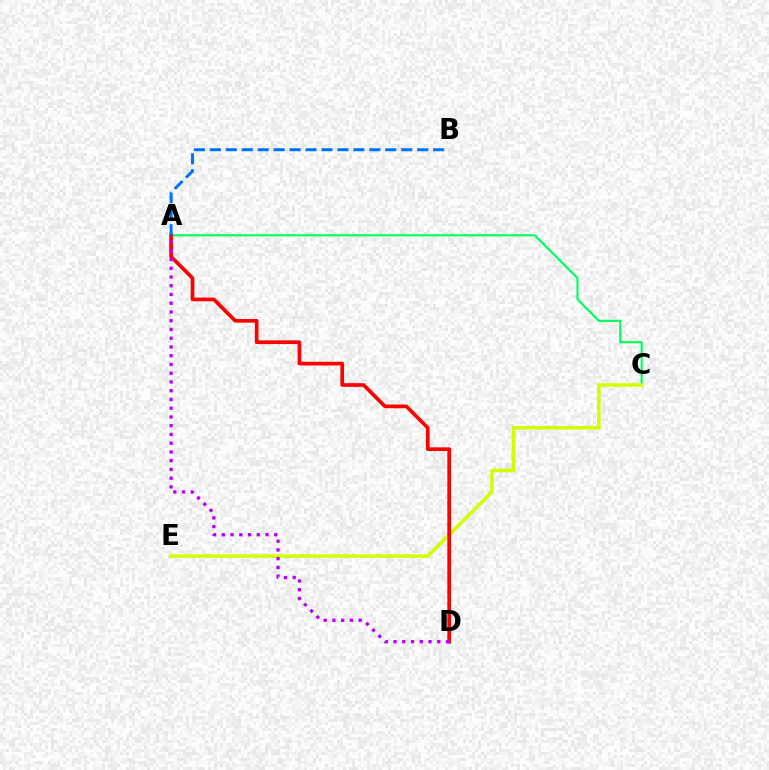{('A', 'C'): [{'color': '#00ff5c', 'line_style': 'solid', 'thickness': 1.54}], ('C', 'E'): [{'color': '#d1ff00', 'line_style': 'solid', 'thickness': 2.51}], ('A', 'D'): [{'color': '#ff0000', 'line_style': 'solid', 'thickness': 2.66}, {'color': '#b900ff', 'line_style': 'dotted', 'thickness': 2.38}], ('A', 'B'): [{'color': '#0074ff', 'line_style': 'dashed', 'thickness': 2.17}]}